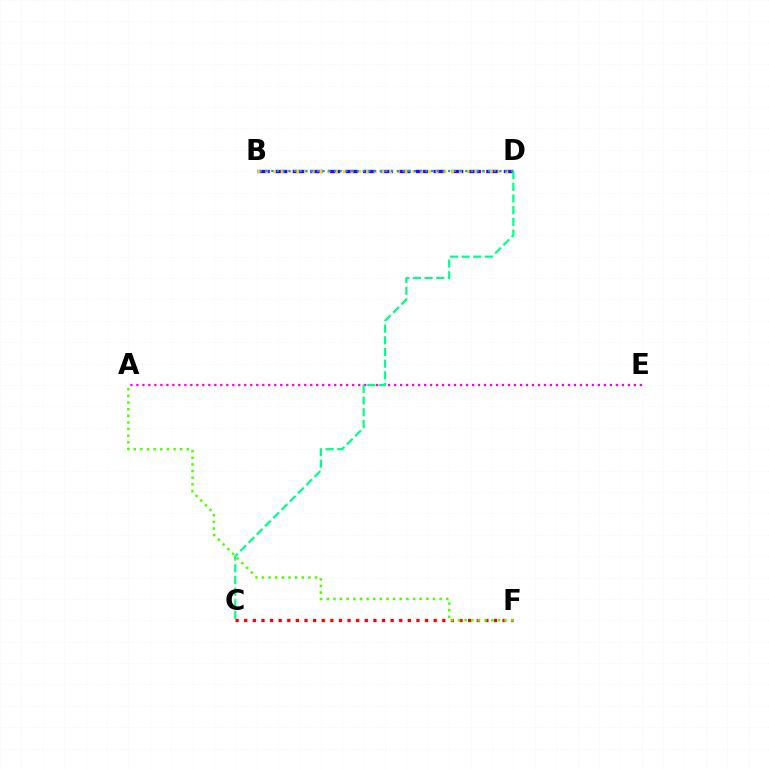{('A', 'E'): [{'color': '#ff00ed', 'line_style': 'dotted', 'thickness': 1.63}], ('B', 'D'): [{'color': '#3700ff', 'line_style': 'dashed', 'thickness': 2.39}, {'color': '#ffd500', 'line_style': 'dotted', 'thickness': 2.1}, {'color': '#009eff', 'line_style': 'dotted', 'thickness': 1.55}], ('C', 'F'): [{'color': '#ff0000', 'line_style': 'dotted', 'thickness': 2.34}], ('C', 'D'): [{'color': '#00ff86', 'line_style': 'dashed', 'thickness': 1.59}], ('A', 'F'): [{'color': '#4fff00', 'line_style': 'dotted', 'thickness': 1.8}]}